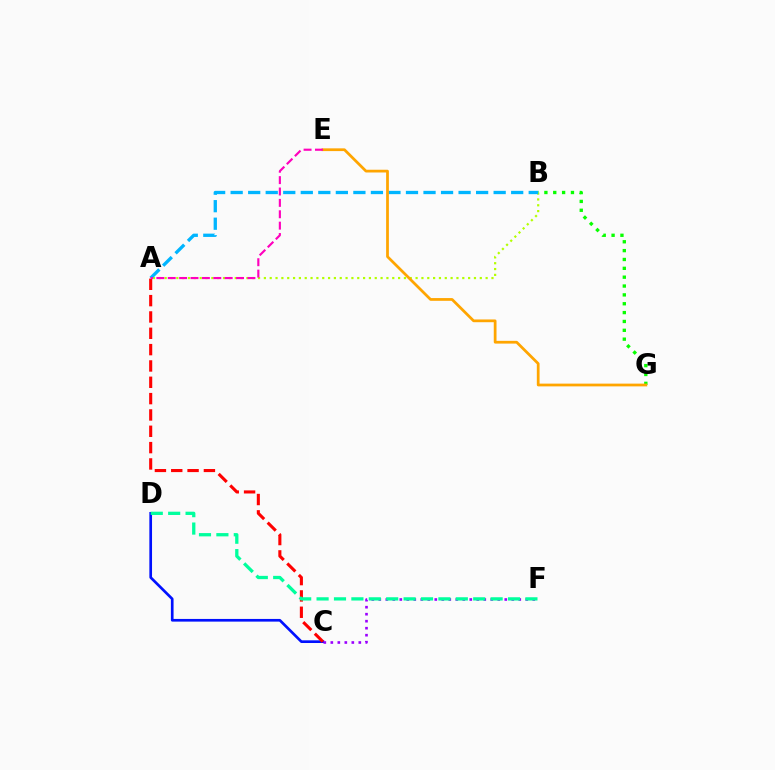{('C', 'D'): [{'color': '#0010ff', 'line_style': 'solid', 'thickness': 1.93}], ('C', 'F'): [{'color': '#9b00ff', 'line_style': 'dotted', 'thickness': 1.9}], ('B', 'G'): [{'color': '#08ff00', 'line_style': 'dotted', 'thickness': 2.41}], ('A', 'C'): [{'color': '#ff0000', 'line_style': 'dashed', 'thickness': 2.22}], ('A', 'B'): [{'color': '#b3ff00', 'line_style': 'dotted', 'thickness': 1.59}, {'color': '#00b5ff', 'line_style': 'dashed', 'thickness': 2.38}], ('D', 'F'): [{'color': '#00ff9d', 'line_style': 'dashed', 'thickness': 2.36}], ('E', 'G'): [{'color': '#ffa500', 'line_style': 'solid', 'thickness': 1.98}], ('A', 'E'): [{'color': '#ff00bd', 'line_style': 'dashed', 'thickness': 1.55}]}